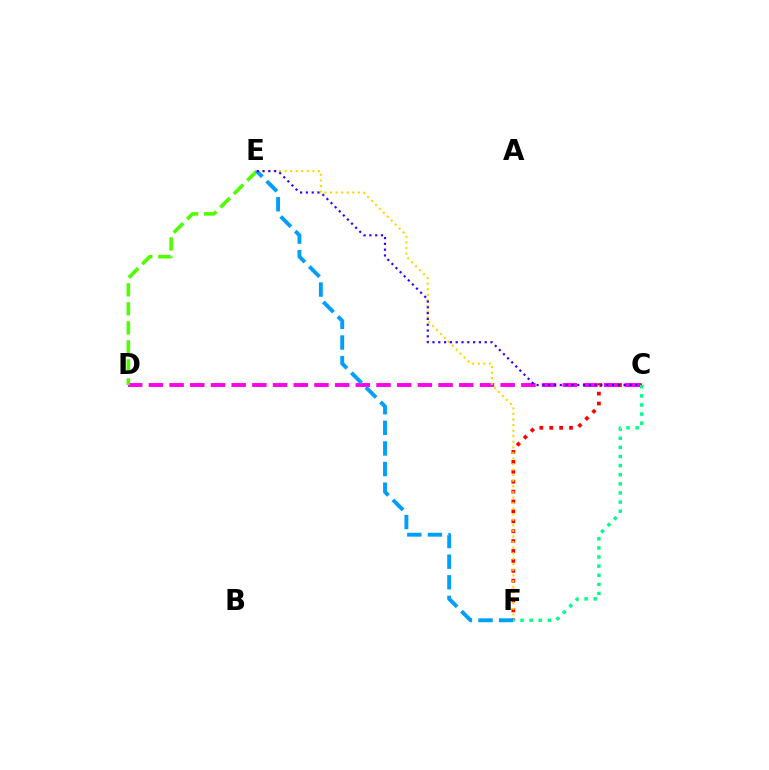{('C', 'F'): [{'color': '#ff0000', 'line_style': 'dotted', 'thickness': 2.69}, {'color': '#00ff86', 'line_style': 'dotted', 'thickness': 2.48}], ('C', 'D'): [{'color': '#ff00ed', 'line_style': 'dashed', 'thickness': 2.81}], ('D', 'E'): [{'color': '#4fff00', 'line_style': 'dashed', 'thickness': 2.58}], ('E', 'F'): [{'color': '#ffd500', 'line_style': 'dotted', 'thickness': 1.51}, {'color': '#009eff', 'line_style': 'dashed', 'thickness': 2.8}], ('C', 'E'): [{'color': '#3700ff', 'line_style': 'dotted', 'thickness': 1.58}]}